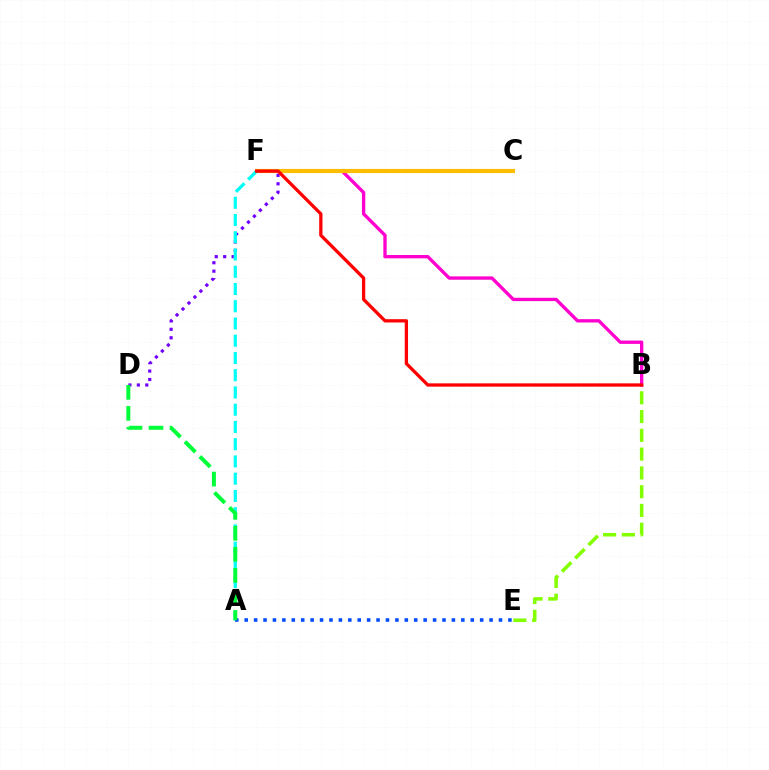{('C', 'D'): [{'color': '#7200ff', 'line_style': 'dotted', 'thickness': 2.29}], ('B', 'F'): [{'color': '#ff00cf', 'line_style': 'solid', 'thickness': 2.4}, {'color': '#ff0000', 'line_style': 'solid', 'thickness': 2.37}], ('C', 'F'): [{'color': '#ffbd00', 'line_style': 'solid', 'thickness': 2.97}], ('A', 'F'): [{'color': '#00fff6', 'line_style': 'dashed', 'thickness': 2.34}], ('A', 'E'): [{'color': '#004bff', 'line_style': 'dotted', 'thickness': 2.56}], ('B', 'E'): [{'color': '#84ff00', 'line_style': 'dashed', 'thickness': 2.55}], ('A', 'D'): [{'color': '#00ff39', 'line_style': 'dashed', 'thickness': 2.86}]}